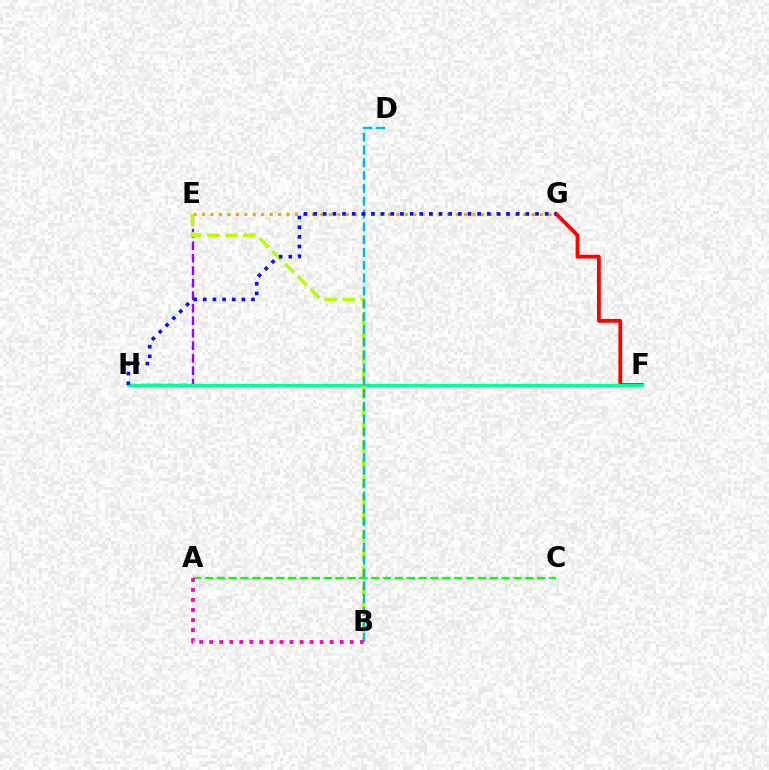{('F', 'G'): [{'color': '#ff0000', 'line_style': 'solid', 'thickness': 2.72}], ('E', 'H'): [{'color': '#9b00ff', 'line_style': 'dashed', 'thickness': 1.7}], ('E', 'G'): [{'color': '#ffa500', 'line_style': 'dotted', 'thickness': 2.3}], ('F', 'H'): [{'color': '#00ff9d', 'line_style': 'solid', 'thickness': 2.35}], ('B', 'E'): [{'color': '#b3ff00', 'line_style': 'dashed', 'thickness': 2.44}], ('B', 'D'): [{'color': '#00b5ff', 'line_style': 'dashed', 'thickness': 1.74}], ('A', 'C'): [{'color': '#08ff00', 'line_style': 'dashed', 'thickness': 1.61}], ('A', 'B'): [{'color': '#ff00bd', 'line_style': 'dotted', 'thickness': 2.73}], ('G', 'H'): [{'color': '#0010ff', 'line_style': 'dotted', 'thickness': 2.62}]}